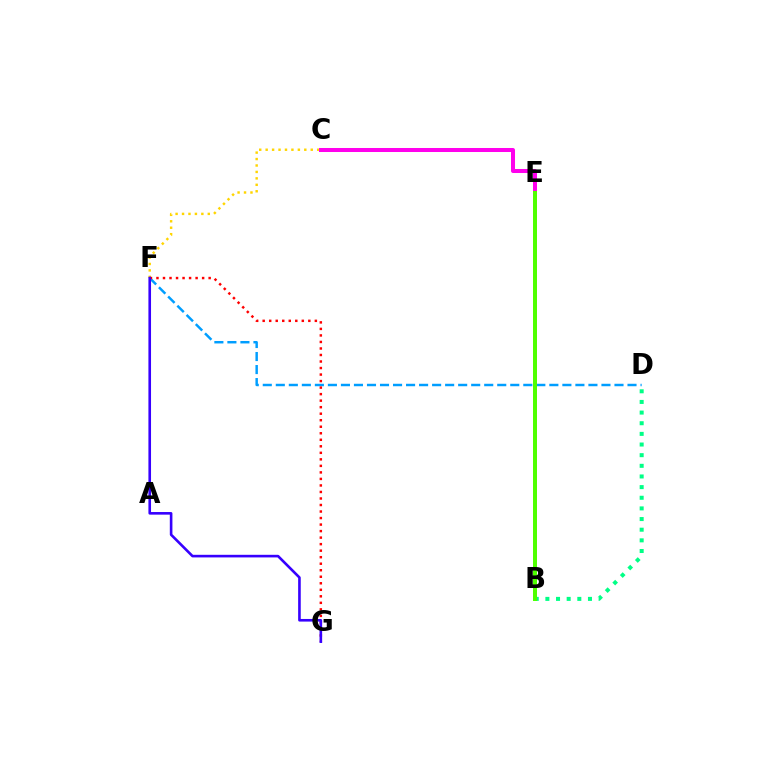{('C', 'F'): [{'color': '#ffd500', 'line_style': 'dotted', 'thickness': 1.75}], ('C', 'E'): [{'color': '#ff00ed', 'line_style': 'solid', 'thickness': 2.89}], ('D', 'F'): [{'color': '#009eff', 'line_style': 'dashed', 'thickness': 1.77}], ('F', 'G'): [{'color': '#ff0000', 'line_style': 'dotted', 'thickness': 1.77}, {'color': '#3700ff', 'line_style': 'solid', 'thickness': 1.88}], ('B', 'D'): [{'color': '#00ff86', 'line_style': 'dotted', 'thickness': 2.89}], ('B', 'E'): [{'color': '#4fff00', 'line_style': 'solid', 'thickness': 2.87}]}